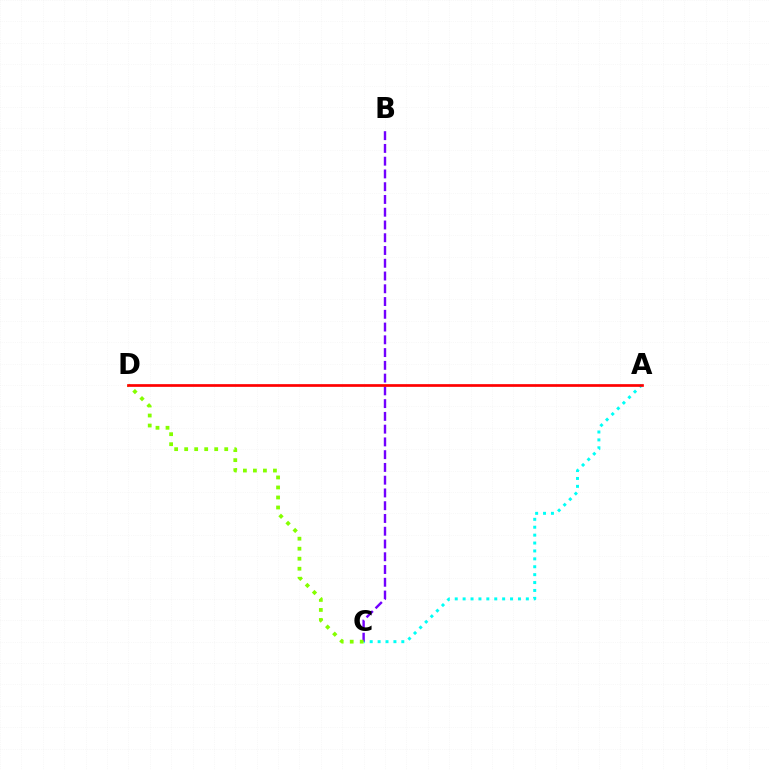{('A', 'C'): [{'color': '#00fff6', 'line_style': 'dotted', 'thickness': 2.15}], ('B', 'C'): [{'color': '#7200ff', 'line_style': 'dashed', 'thickness': 1.73}], ('C', 'D'): [{'color': '#84ff00', 'line_style': 'dotted', 'thickness': 2.72}], ('A', 'D'): [{'color': '#ff0000', 'line_style': 'solid', 'thickness': 1.95}]}